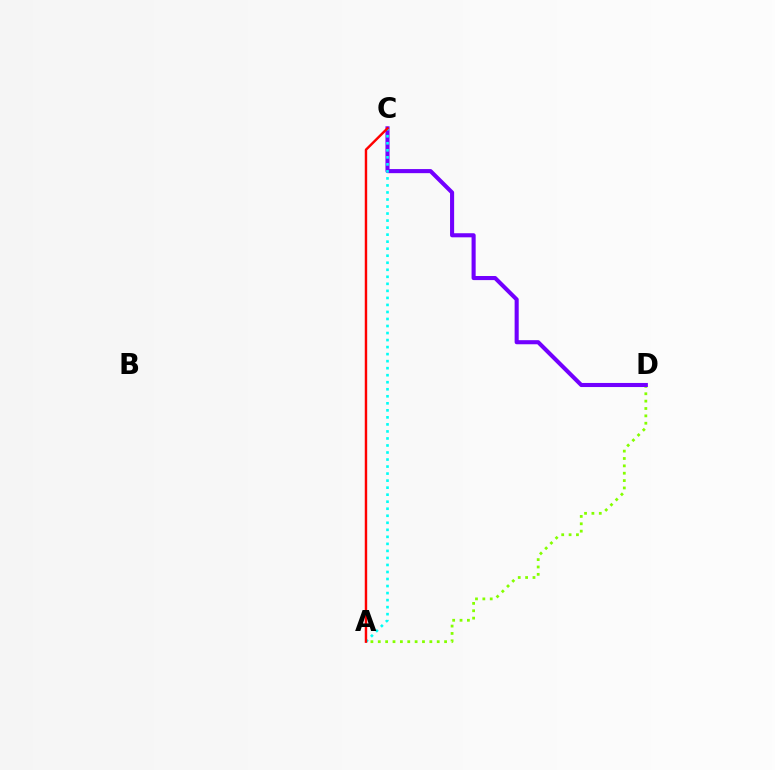{('A', 'D'): [{'color': '#84ff00', 'line_style': 'dotted', 'thickness': 2.0}], ('C', 'D'): [{'color': '#7200ff', 'line_style': 'solid', 'thickness': 2.94}], ('A', 'C'): [{'color': '#00fff6', 'line_style': 'dotted', 'thickness': 1.91}, {'color': '#ff0000', 'line_style': 'solid', 'thickness': 1.75}]}